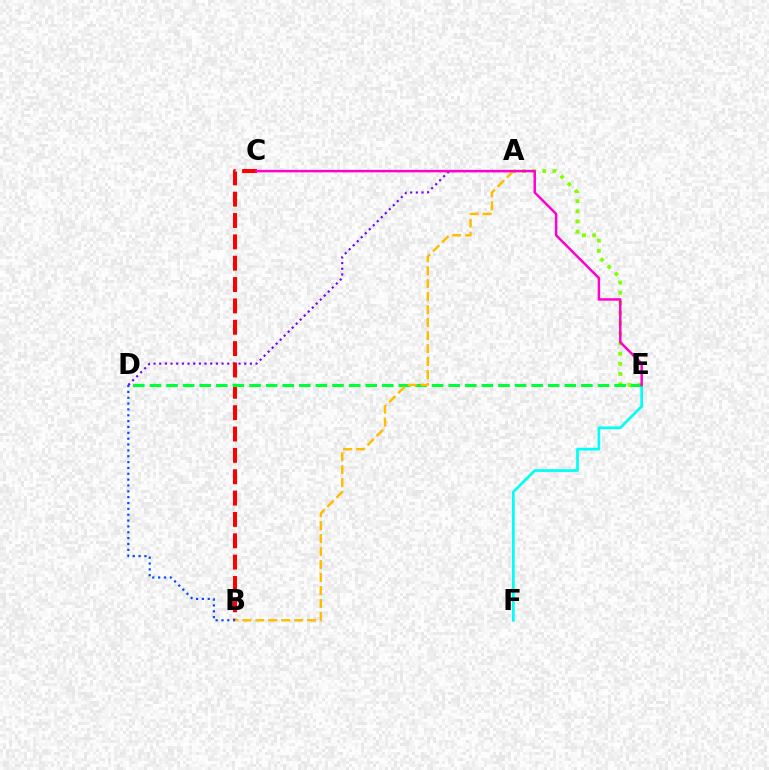{('E', 'F'): [{'color': '#00fff6', 'line_style': 'solid', 'thickness': 1.96}], ('A', 'D'): [{'color': '#7200ff', 'line_style': 'dotted', 'thickness': 1.54}], ('A', 'E'): [{'color': '#84ff00', 'line_style': 'dotted', 'thickness': 2.76}], ('B', 'C'): [{'color': '#ff0000', 'line_style': 'dashed', 'thickness': 2.9}], ('B', 'D'): [{'color': '#004bff', 'line_style': 'dotted', 'thickness': 1.59}], ('D', 'E'): [{'color': '#00ff39', 'line_style': 'dashed', 'thickness': 2.25}], ('A', 'B'): [{'color': '#ffbd00', 'line_style': 'dashed', 'thickness': 1.76}], ('C', 'E'): [{'color': '#ff00cf', 'line_style': 'solid', 'thickness': 1.78}]}